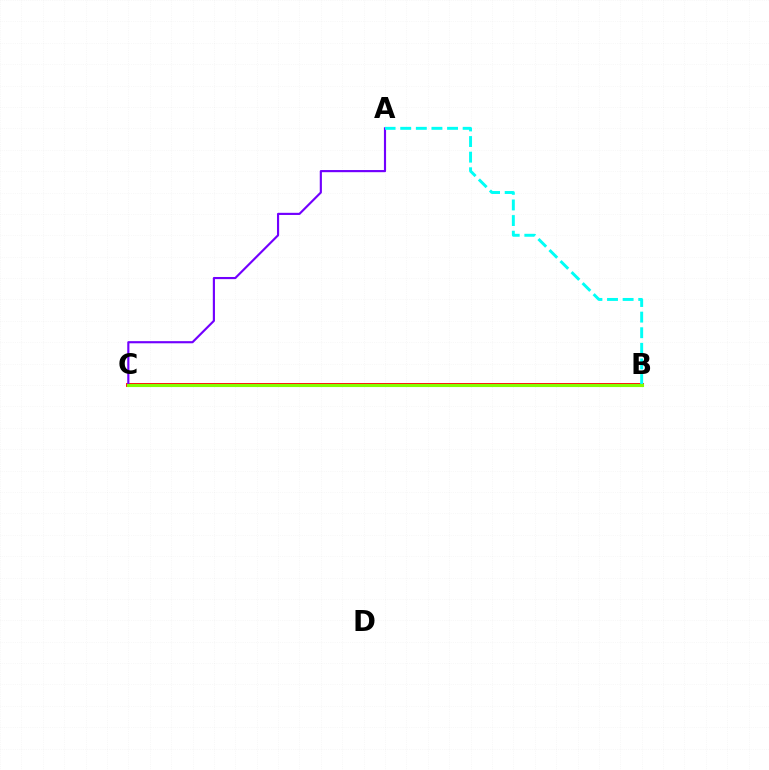{('B', 'C'): [{'color': '#ff0000', 'line_style': 'solid', 'thickness': 2.75}, {'color': '#84ff00', 'line_style': 'solid', 'thickness': 2.23}], ('A', 'C'): [{'color': '#7200ff', 'line_style': 'solid', 'thickness': 1.55}], ('A', 'B'): [{'color': '#00fff6', 'line_style': 'dashed', 'thickness': 2.12}]}